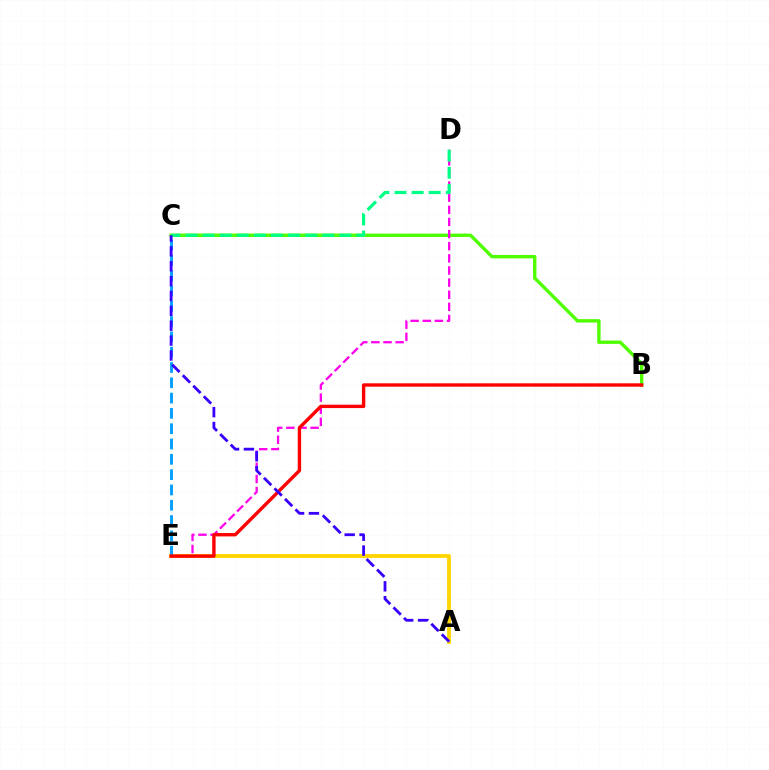{('A', 'E'): [{'color': '#ffd500', 'line_style': 'solid', 'thickness': 2.77}], ('C', 'E'): [{'color': '#009eff', 'line_style': 'dashed', 'thickness': 2.08}], ('B', 'C'): [{'color': '#4fff00', 'line_style': 'solid', 'thickness': 2.44}], ('D', 'E'): [{'color': '#ff00ed', 'line_style': 'dashed', 'thickness': 1.65}], ('C', 'D'): [{'color': '#00ff86', 'line_style': 'dashed', 'thickness': 2.32}], ('B', 'E'): [{'color': '#ff0000', 'line_style': 'solid', 'thickness': 2.44}], ('A', 'C'): [{'color': '#3700ff', 'line_style': 'dashed', 'thickness': 2.02}]}